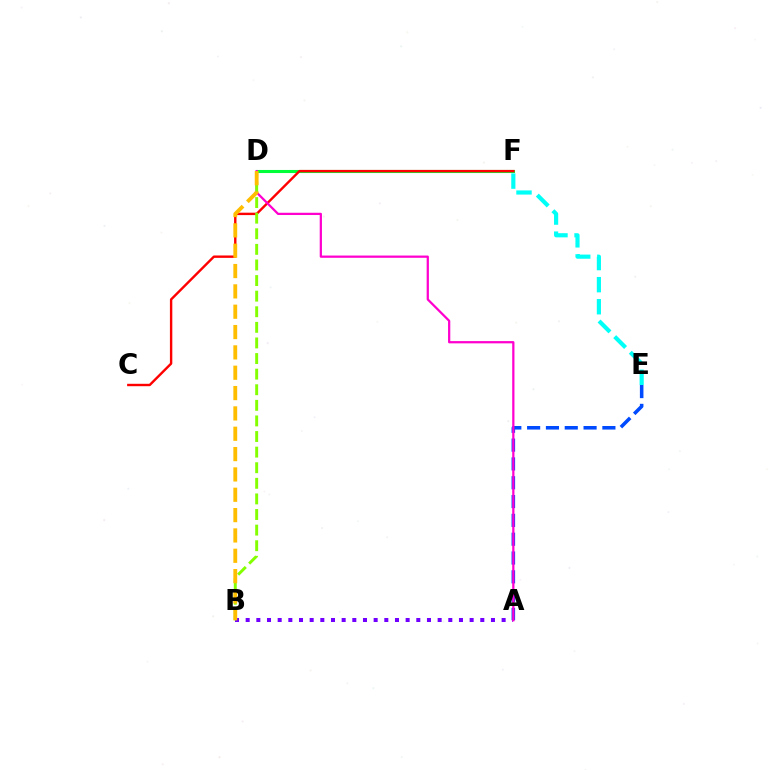{('A', 'E'): [{'color': '#004bff', 'line_style': 'dashed', 'thickness': 2.56}], ('A', 'B'): [{'color': '#7200ff', 'line_style': 'dotted', 'thickness': 2.9}], ('D', 'F'): [{'color': '#00ff39', 'line_style': 'solid', 'thickness': 2.22}], ('C', 'F'): [{'color': '#ff0000', 'line_style': 'solid', 'thickness': 1.73}], ('A', 'D'): [{'color': '#ff00cf', 'line_style': 'solid', 'thickness': 1.62}], ('B', 'D'): [{'color': '#84ff00', 'line_style': 'dashed', 'thickness': 2.12}, {'color': '#ffbd00', 'line_style': 'dashed', 'thickness': 2.76}], ('E', 'F'): [{'color': '#00fff6', 'line_style': 'dashed', 'thickness': 3.0}]}